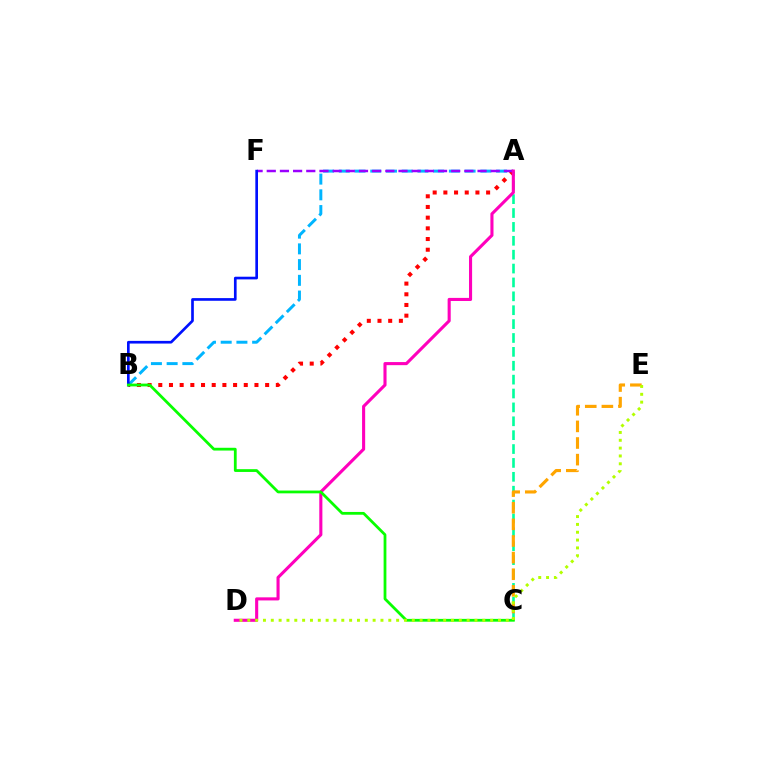{('A', 'B'): [{'color': '#ff0000', 'line_style': 'dotted', 'thickness': 2.9}, {'color': '#00b5ff', 'line_style': 'dashed', 'thickness': 2.14}], ('A', 'C'): [{'color': '#00ff9d', 'line_style': 'dashed', 'thickness': 1.89}], ('A', 'F'): [{'color': '#9b00ff', 'line_style': 'dashed', 'thickness': 1.79}], ('A', 'D'): [{'color': '#ff00bd', 'line_style': 'solid', 'thickness': 2.23}], ('C', 'E'): [{'color': '#ffa500', 'line_style': 'dashed', 'thickness': 2.26}], ('B', 'F'): [{'color': '#0010ff', 'line_style': 'solid', 'thickness': 1.92}], ('B', 'C'): [{'color': '#08ff00', 'line_style': 'solid', 'thickness': 2.0}], ('D', 'E'): [{'color': '#b3ff00', 'line_style': 'dotted', 'thickness': 2.13}]}